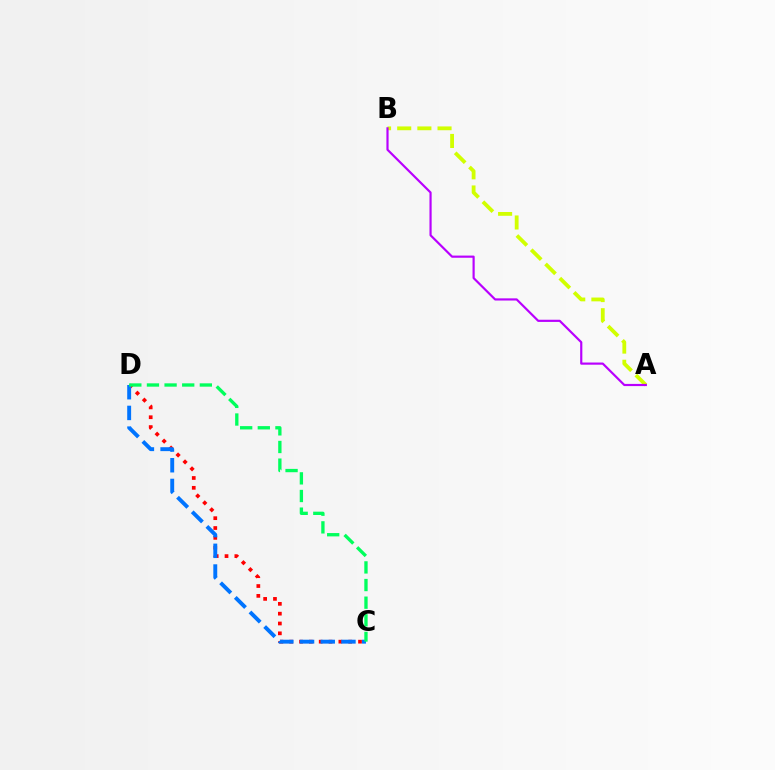{('C', 'D'): [{'color': '#ff0000', 'line_style': 'dotted', 'thickness': 2.67}, {'color': '#0074ff', 'line_style': 'dashed', 'thickness': 2.81}, {'color': '#00ff5c', 'line_style': 'dashed', 'thickness': 2.4}], ('A', 'B'): [{'color': '#d1ff00', 'line_style': 'dashed', 'thickness': 2.74}, {'color': '#b900ff', 'line_style': 'solid', 'thickness': 1.57}]}